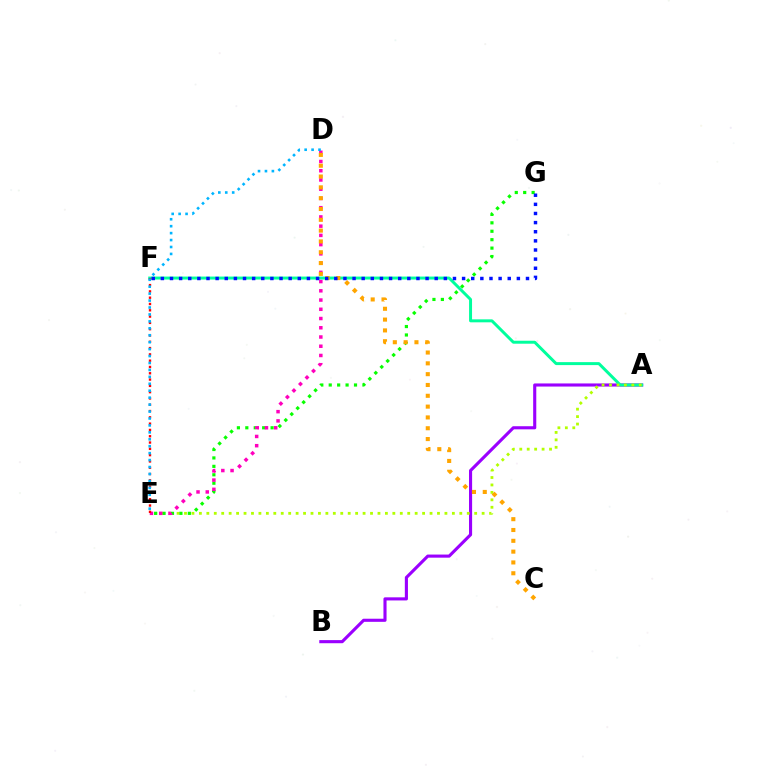{('A', 'B'): [{'color': '#9b00ff', 'line_style': 'solid', 'thickness': 2.24}], ('A', 'F'): [{'color': '#00ff9d', 'line_style': 'solid', 'thickness': 2.14}], ('A', 'E'): [{'color': '#b3ff00', 'line_style': 'dotted', 'thickness': 2.02}], ('E', 'G'): [{'color': '#08ff00', 'line_style': 'dotted', 'thickness': 2.29}], ('D', 'E'): [{'color': '#ff00bd', 'line_style': 'dotted', 'thickness': 2.51}, {'color': '#00b5ff', 'line_style': 'dotted', 'thickness': 1.88}], ('C', 'D'): [{'color': '#ffa500', 'line_style': 'dotted', 'thickness': 2.94}], ('F', 'G'): [{'color': '#0010ff', 'line_style': 'dotted', 'thickness': 2.48}], ('E', 'F'): [{'color': '#ff0000', 'line_style': 'dotted', 'thickness': 1.71}]}